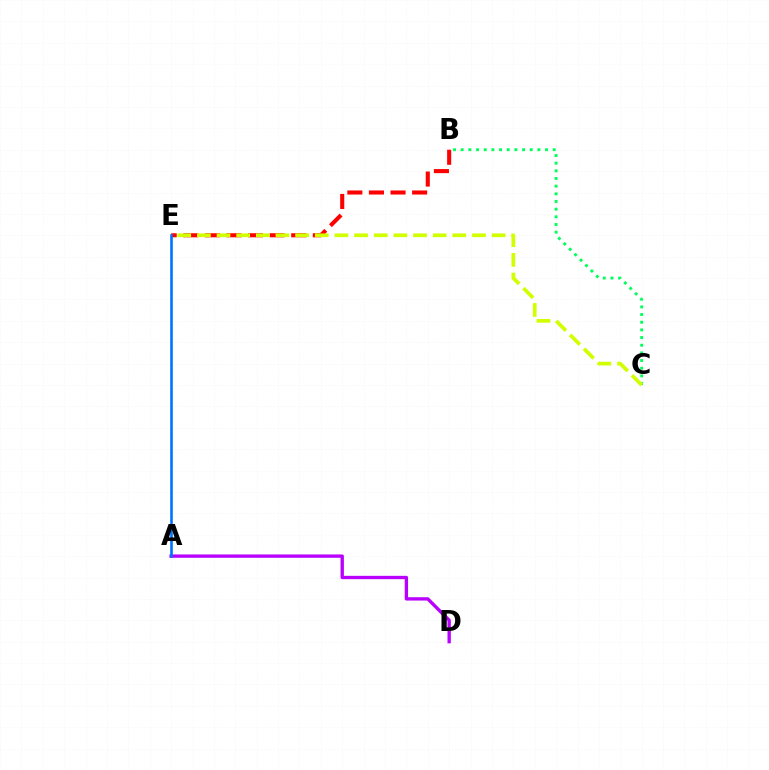{('A', 'D'): [{'color': '#b900ff', 'line_style': 'solid', 'thickness': 2.4}], ('B', 'E'): [{'color': '#ff0000', 'line_style': 'dashed', 'thickness': 2.93}], ('B', 'C'): [{'color': '#00ff5c', 'line_style': 'dotted', 'thickness': 2.08}], ('C', 'E'): [{'color': '#d1ff00', 'line_style': 'dashed', 'thickness': 2.67}], ('A', 'E'): [{'color': '#0074ff', 'line_style': 'solid', 'thickness': 1.89}]}